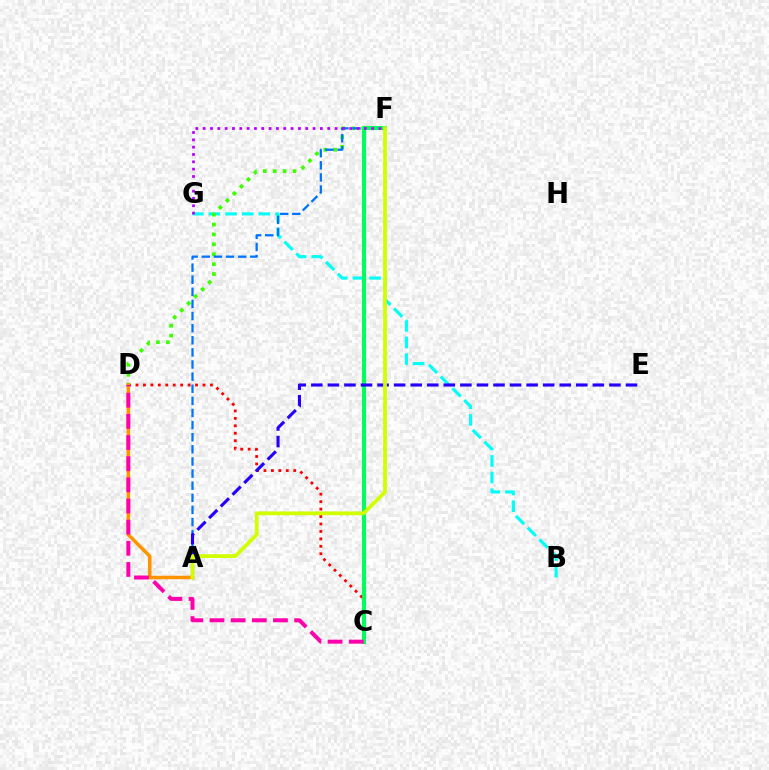{('B', 'G'): [{'color': '#00fff6', 'line_style': 'dashed', 'thickness': 2.26}], ('C', 'D'): [{'color': '#ff0000', 'line_style': 'dotted', 'thickness': 2.02}, {'color': '#ff00ac', 'line_style': 'dashed', 'thickness': 2.87}], ('D', 'F'): [{'color': '#3dff00', 'line_style': 'dotted', 'thickness': 2.69}], ('A', 'F'): [{'color': '#0074ff', 'line_style': 'dashed', 'thickness': 1.65}, {'color': '#d1ff00', 'line_style': 'solid', 'thickness': 2.71}], ('C', 'F'): [{'color': '#00ff5c', 'line_style': 'solid', 'thickness': 2.91}], ('A', 'D'): [{'color': '#ff9400', 'line_style': 'solid', 'thickness': 2.54}], ('A', 'E'): [{'color': '#2500ff', 'line_style': 'dashed', 'thickness': 2.25}], ('F', 'G'): [{'color': '#b900ff', 'line_style': 'dotted', 'thickness': 1.99}]}